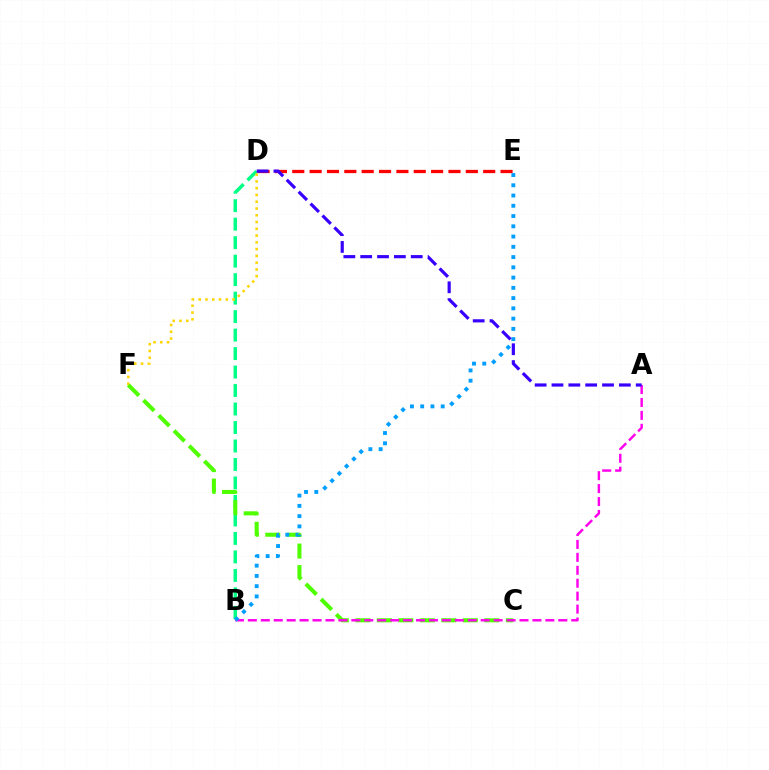{('B', 'D'): [{'color': '#00ff86', 'line_style': 'dashed', 'thickness': 2.51}], ('D', 'F'): [{'color': '#ffd500', 'line_style': 'dotted', 'thickness': 1.84}], ('C', 'F'): [{'color': '#4fff00', 'line_style': 'dashed', 'thickness': 2.92}], ('A', 'B'): [{'color': '#ff00ed', 'line_style': 'dashed', 'thickness': 1.76}], ('D', 'E'): [{'color': '#ff0000', 'line_style': 'dashed', 'thickness': 2.36}], ('B', 'E'): [{'color': '#009eff', 'line_style': 'dotted', 'thickness': 2.79}], ('A', 'D'): [{'color': '#3700ff', 'line_style': 'dashed', 'thickness': 2.29}]}